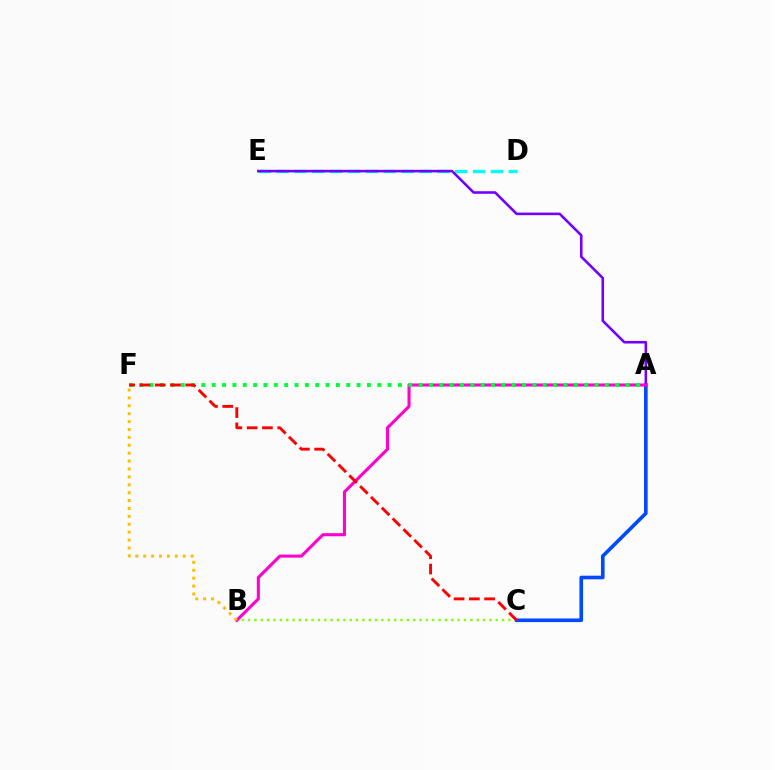{('D', 'E'): [{'color': '#00fff6', 'line_style': 'dashed', 'thickness': 2.43}], ('B', 'C'): [{'color': '#84ff00', 'line_style': 'dotted', 'thickness': 1.73}], ('A', 'C'): [{'color': '#004bff', 'line_style': 'solid', 'thickness': 2.62}], ('A', 'E'): [{'color': '#7200ff', 'line_style': 'solid', 'thickness': 1.85}], ('A', 'B'): [{'color': '#ff00cf', 'line_style': 'solid', 'thickness': 2.21}], ('A', 'F'): [{'color': '#00ff39', 'line_style': 'dotted', 'thickness': 2.81}], ('B', 'F'): [{'color': '#ffbd00', 'line_style': 'dotted', 'thickness': 2.15}], ('C', 'F'): [{'color': '#ff0000', 'line_style': 'dashed', 'thickness': 2.07}]}